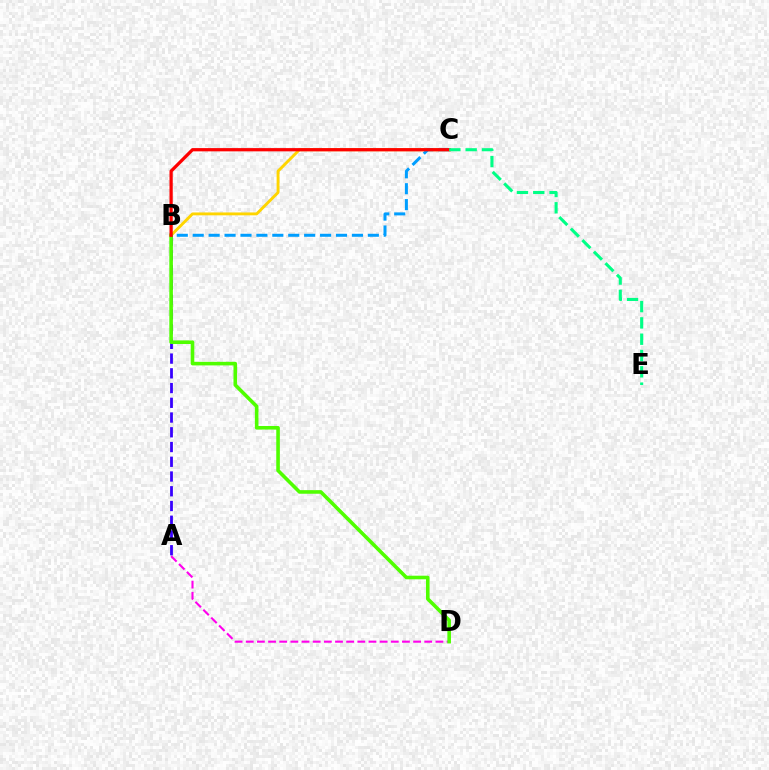{('B', 'C'): [{'color': '#ffd500', 'line_style': 'solid', 'thickness': 2.07}, {'color': '#009eff', 'line_style': 'dashed', 'thickness': 2.16}, {'color': '#ff0000', 'line_style': 'solid', 'thickness': 2.33}], ('A', 'D'): [{'color': '#ff00ed', 'line_style': 'dashed', 'thickness': 1.52}], ('A', 'B'): [{'color': '#3700ff', 'line_style': 'dashed', 'thickness': 2.0}], ('B', 'D'): [{'color': '#4fff00', 'line_style': 'solid', 'thickness': 2.59}], ('C', 'E'): [{'color': '#00ff86', 'line_style': 'dashed', 'thickness': 2.22}]}